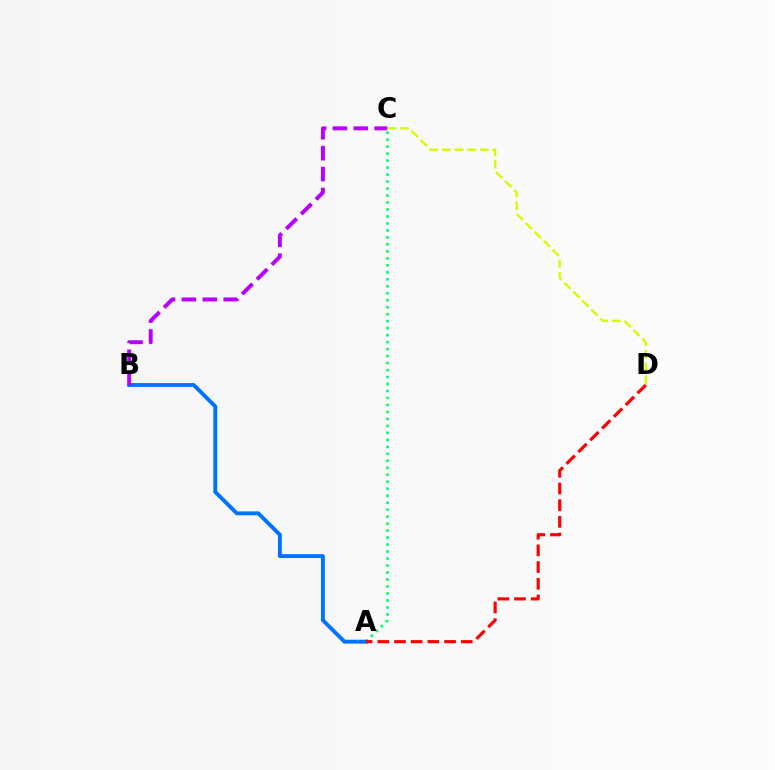{('A', 'C'): [{'color': '#00ff5c', 'line_style': 'dotted', 'thickness': 1.9}], ('A', 'B'): [{'color': '#0074ff', 'line_style': 'solid', 'thickness': 2.8}], ('A', 'D'): [{'color': '#ff0000', 'line_style': 'dashed', 'thickness': 2.27}], ('B', 'C'): [{'color': '#b900ff', 'line_style': 'dashed', 'thickness': 2.84}], ('C', 'D'): [{'color': '#d1ff00', 'line_style': 'dashed', 'thickness': 1.72}]}